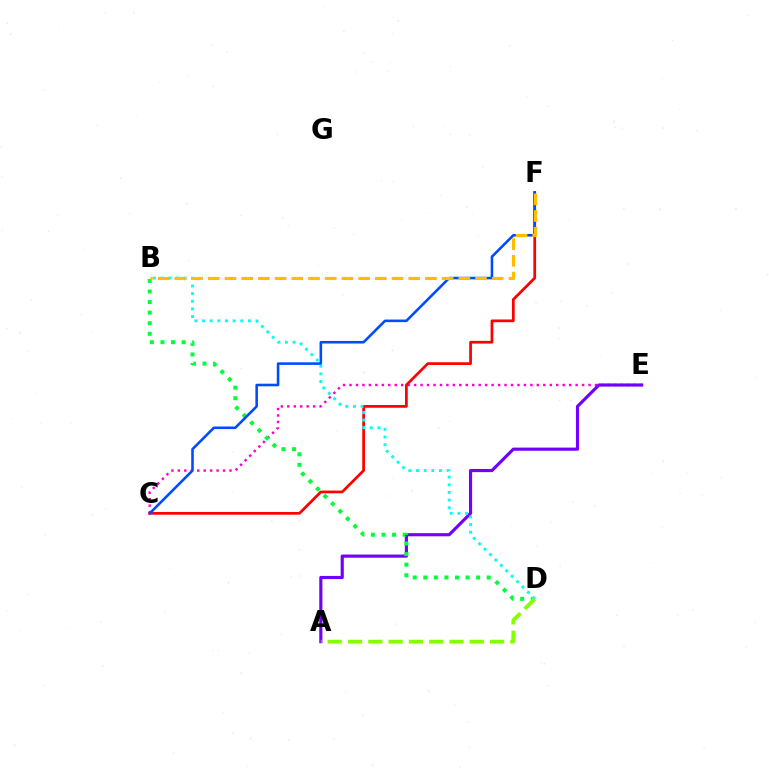{('C', 'E'): [{'color': '#ff00cf', 'line_style': 'dotted', 'thickness': 1.76}], ('A', 'E'): [{'color': '#7200ff', 'line_style': 'solid', 'thickness': 2.27}], ('B', 'D'): [{'color': '#00ff39', 'line_style': 'dotted', 'thickness': 2.87}, {'color': '#00fff6', 'line_style': 'dotted', 'thickness': 2.08}], ('C', 'F'): [{'color': '#ff0000', 'line_style': 'solid', 'thickness': 1.96}, {'color': '#004bff', 'line_style': 'solid', 'thickness': 1.85}], ('A', 'D'): [{'color': '#84ff00', 'line_style': 'dashed', 'thickness': 2.76}], ('B', 'F'): [{'color': '#ffbd00', 'line_style': 'dashed', 'thickness': 2.27}]}